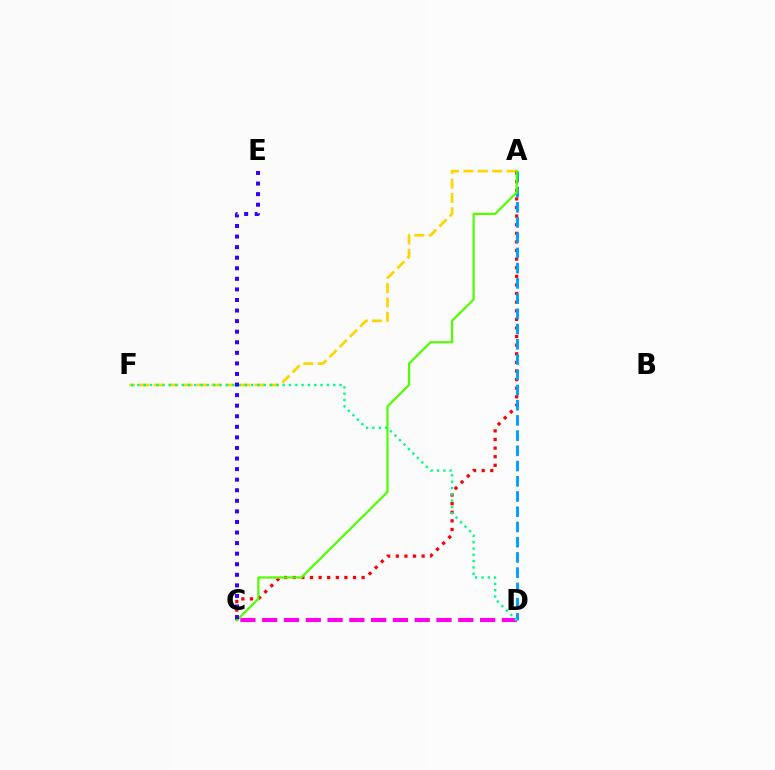{('C', 'D'): [{'color': '#ff00ed', 'line_style': 'dashed', 'thickness': 2.96}], ('A', 'F'): [{'color': '#ffd500', 'line_style': 'dashed', 'thickness': 1.96}], ('A', 'C'): [{'color': '#ff0000', 'line_style': 'dotted', 'thickness': 2.34}, {'color': '#4fff00', 'line_style': 'solid', 'thickness': 1.58}], ('A', 'D'): [{'color': '#009eff', 'line_style': 'dashed', 'thickness': 2.07}], ('D', 'F'): [{'color': '#00ff86', 'line_style': 'dotted', 'thickness': 1.72}], ('C', 'E'): [{'color': '#3700ff', 'line_style': 'dotted', 'thickness': 2.87}]}